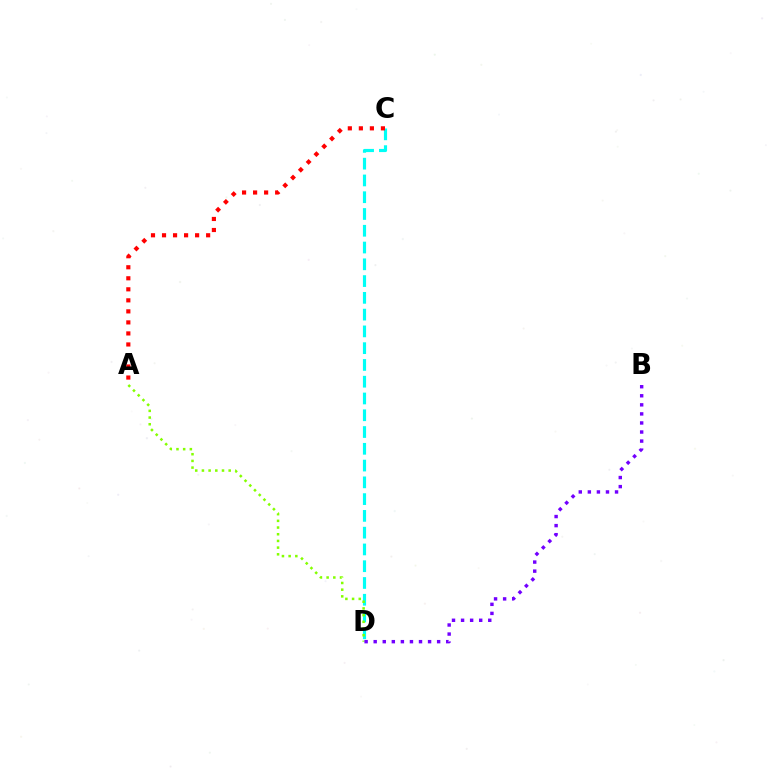{('C', 'D'): [{'color': '#00fff6', 'line_style': 'dashed', 'thickness': 2.28}], ('A', 'D'): [{'color': '#84ff00', 'line_style': 'dotted', 'thickness': 1.82}], ('A', 'C'): [{'color': '#ff0000', 'line_style': 'dotted', 'thickness': 3.0}], ('B', 'D'): [{'color': '#7200ff', 'line_style': 'dotted', 'thickness': 2.46}]}